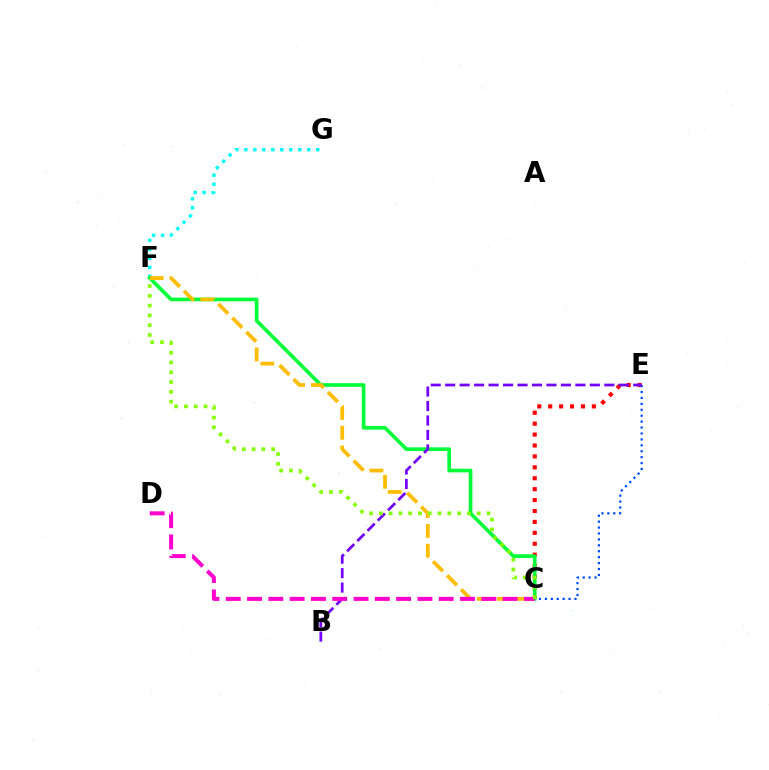{('C', 'E'): [{'color': '#ff0000', 'line_style': 'dotted', 'thickness': 2.97}, {'color': '#004bff', 'line_style': 'dotted', 'thickness': 1.61}], ('F', 'G'): [{'color': '#00fff6', 'line_style': 'dotted', 'thickness': 2.44}], ('C', 'F'): [{'color': '#00ff39', 'line_style': 'solid', 'thickness': 2.64}, {'color': '#ffbd00', 'line_style': 'dashed', 'thickness': 2.69}, {'color': '#84ff00', 'line_style': 'dotted', 'thickness': 2.66}], ('B', 'E'): [{'color': '#7200ff', 'line_style': 'dashed', 'thickness': 1.97}], ('C', 'D'): [{'color': '#ff00cf', 'line_style': 'dashed', 'thickness': 2.89}]}